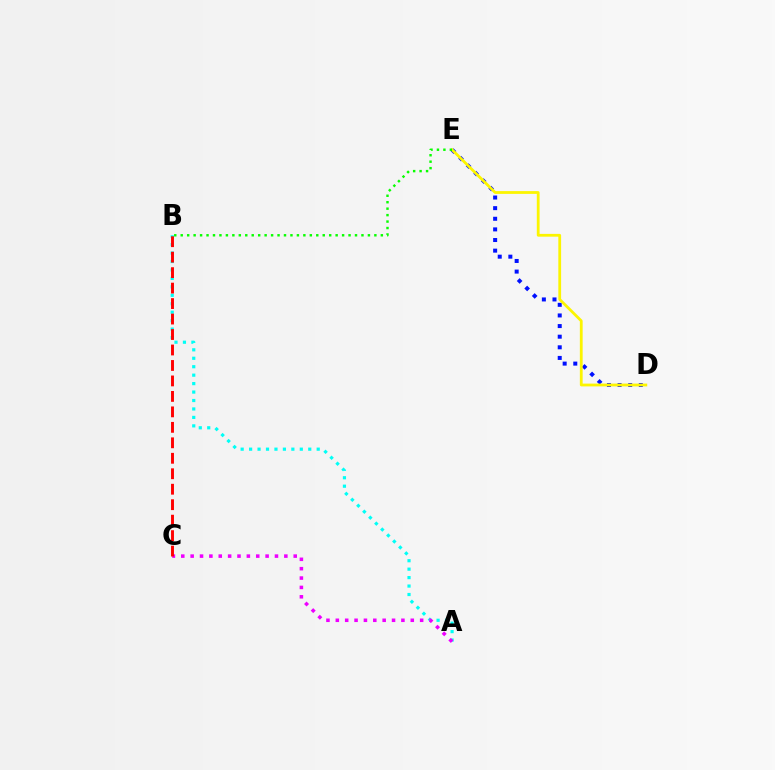{('A', 'B'): [{'color': '#00fff6', 'line_style': 'dotted', 'thickness': 2.3}], ('D', 'E'): [{'color': '#0010ff', 'line_style': 'dotted', 'thickness': 2.89}, {'color': '#fcf500', 'line_style': 'solid', 'thickness': 2.01}], ('A', 'C'): [{'color': '#ee00ff', 'line_style': 'dotted', 'thickness': 2.55}], ('B', 'E'): [{'color': '#08ff00', 'line_style': 'dotted', 'thickness': 1.75}], ('B', 'C'): [{'color': '#ff0000', 'line_style': 'dashed', 'thickness': 2.1}]}